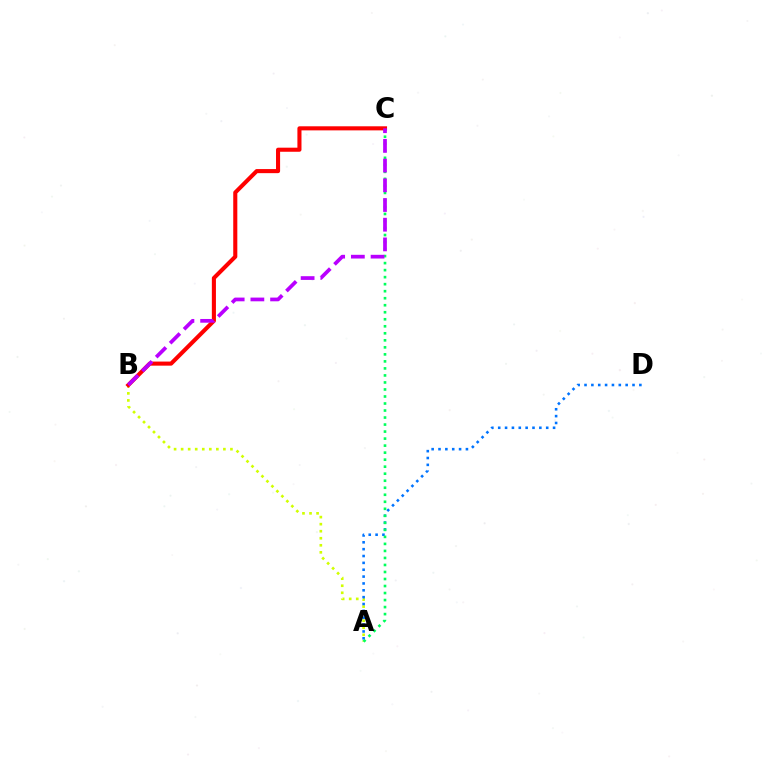{('A', 'B'): [{'color': '#d1ff00', 'line_style': 'dotted', 'thickness': 1.91}], ('A', 'D'): [{'color': '#0074ff', 'line_style': 'dotted', 'thickness': 1.86}], ('A', 'C'): [{'color': '#00ff5c', 'line_style': 'dotted', 'thickness': 1.91}], ('B', 'C'): [{'color': '#ff0000', 'line_style': 'solid', 'thickness': 2.94}, {'color': '#b900ff', 'line_style': 'dashed', 'thickness': 2.68}]}